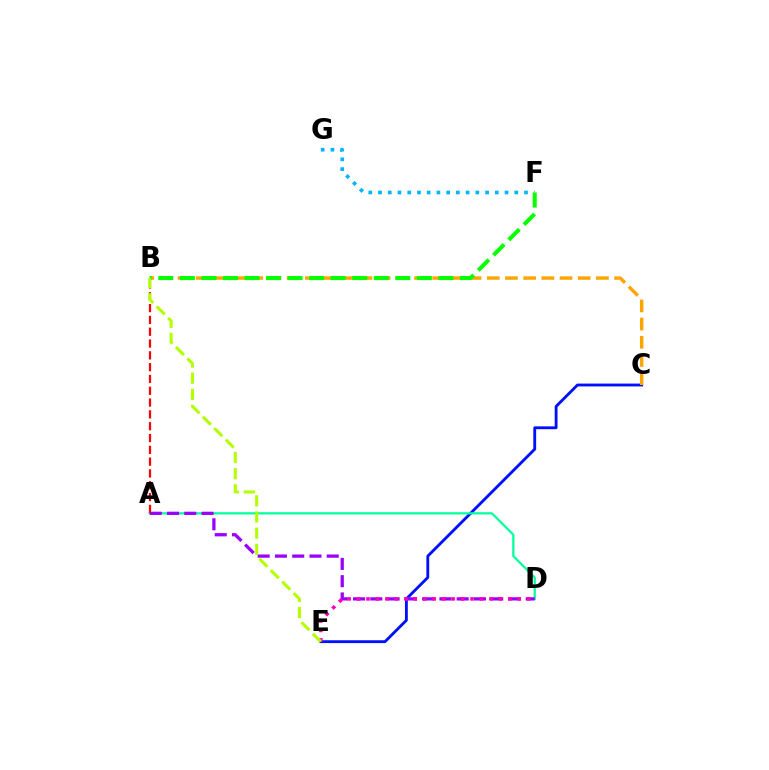{('C', 'E'): [{'color': '#0010ff', 'line_style': 'solid', 'thickness': 2.05}], ('A', 'D'): [{'color': '#00ff9d', 'line_style': 'solid', 'thickness': 1.6}, {'color': '#9b00ff', 'line_style': 'dashed', 'thickness': 2.35}], ('B', 'C'): [{'color': '#ffa500', 'line_style': 'dashed', 'thickness': 2.47}], ('F', 'G'): [{'color': '#00b5ff', 'line_style': 'dotted', 'thickness': 2.64}], ('B', 'F'): [{'color': '#08ff00', 'line_style': 'dashed', 'thickness': 2.93}], ('D', 'E'): [{'color': '#ff00bd', 'line_style': 'dotted', 'thickness': 2.57}], ('A', 'B'): [{'color': '#ff0000', 'line_style': 'dashed', 'thickness': 1.6}], ('B', 'E'): [{'color': '#b3ff00', 'line_style': 'dashed', 'thickness': 2.2}]}